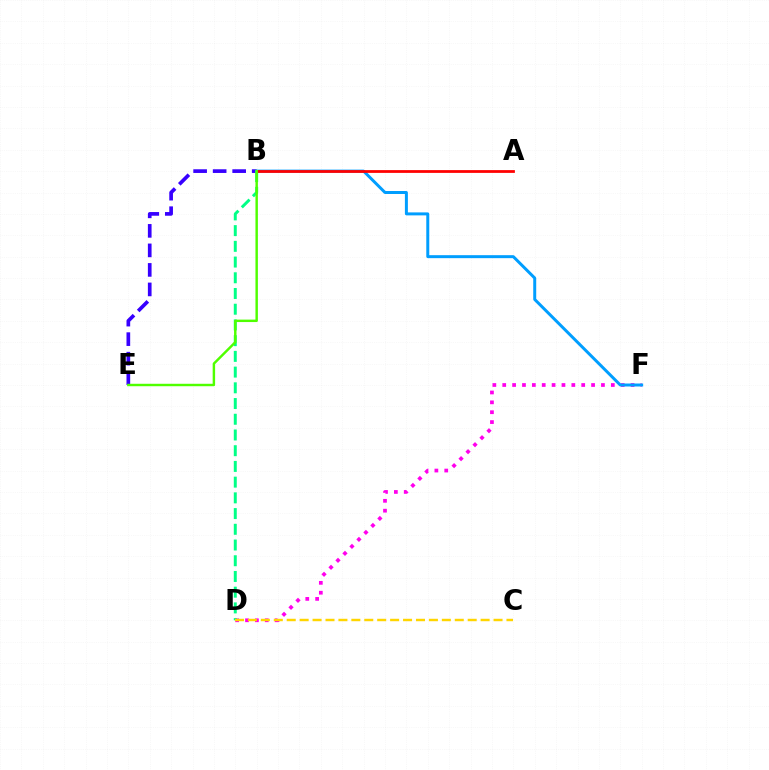{('D', 'F'): [{'color': '#ff00ed', 'line_style': 'dotted', 'thickness': 2.68}], ('B', 'E'): [{'color': '#3700ff', 'line_style': 'dashed', 'thickness': 2.65}, {'color': '#4fff00', 'line_style': 'solid', 'thickness': 1.76}], ('B', 'F'): [{'color': '#009eff', 'line_style': 'solid', 'thickness': 2.15}], ('B', 'D'): [{'color': '#00ff86', 'line_style': 'dashed', 'thickness': 2.14}], ('C', 'D'): [{'color': '#ffd500', 'line_style': 'dashed', 'thickness': 1.76}], ('A', 'B'): [{'color': '#ff0000', 'line_style': 'solid', 'thickness': 2.0}]}